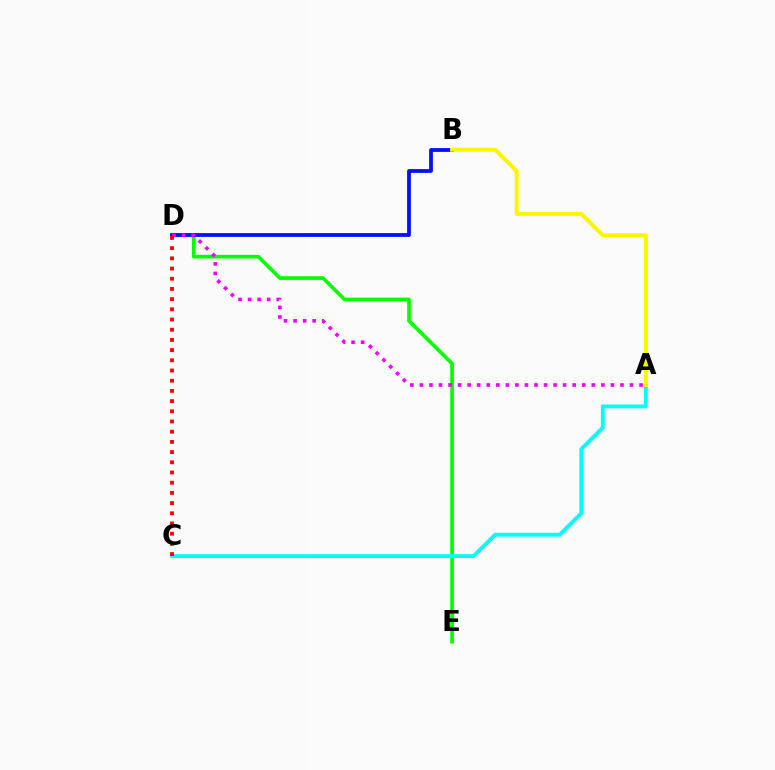{('D', 'E'): [{'color': '#08ff00', 'line_style': 'solid', 'thickness': 2.66}], ('A', 'C'): [{'color': '#00fff6', 'line_style': 'solid', 'thickness': 2.77}], ('B', 'D'): [{'color': '#0010ff', 'line_style': 'solid', 'thickness': 2.72}], ('A', 'D'): [{'color': '#ee00ff', 'line_style': 'dotted', 'thickness': 2.59}], ('A', 'B'): [{'color': '#fcf500', 'line_style': 'solid', 'thickness': 2.87}], ('C', 'D'): [{'color': '#ff0000', 'line_style': 'dotted', 'thickness': 2.77}]}